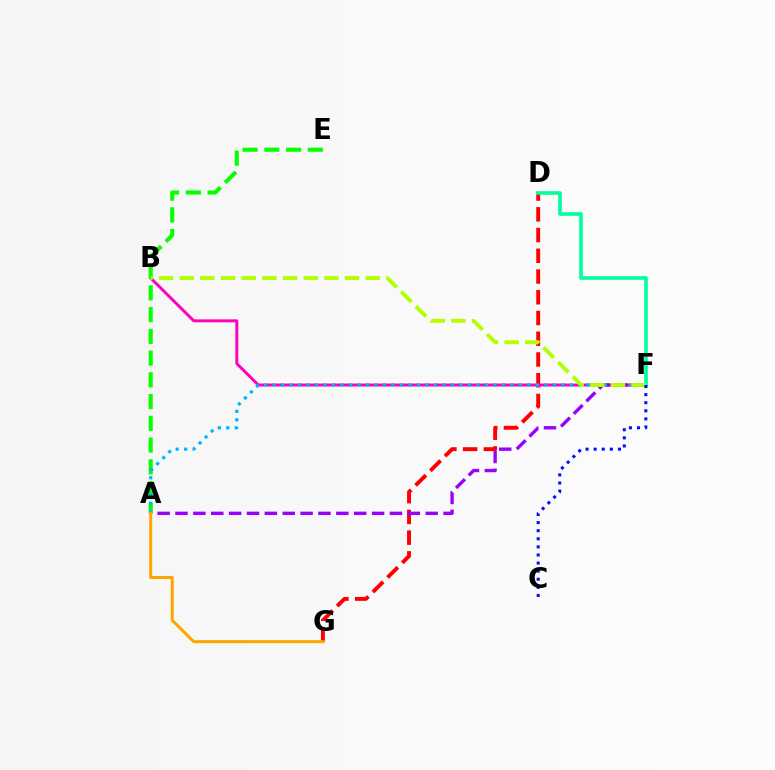{('D', 'G'): [{'color': '#ff0000', 'line_style': 'dashed', 'thickness': 2.82}], ('B', 'F'): [{'color': '#ff00bd', 'line_style': 'solid', 'thickness': 2.12}, {'color': '#b3ff00', 'line_style': 'dashed', 'thickness': 2.81}], ('A', 'F'): [{'color': '#9b00ff', 'line_style': 'dashed', 'thickness': 2.43}, {'color': '#00b5ff', 'line_style': 'dotted', 'thickness': 2.31}], ('A', 'E'): [{'color': '#08ff00', 'line_style': 'dashed', 'thickness': 2.95}], ('D', 'F'): [{'color': '#00ff9d', 'line_style': 'solid', 'thickness': 2.62}], ('A', 'G'): [{'color': '#ffa500', 'line_style': 'solid', 'thickness': 2.18}], ('C', 'F'): [{'color': '#0010ff', 'line_style': 'dotted', 'thickness': 2.2}]}